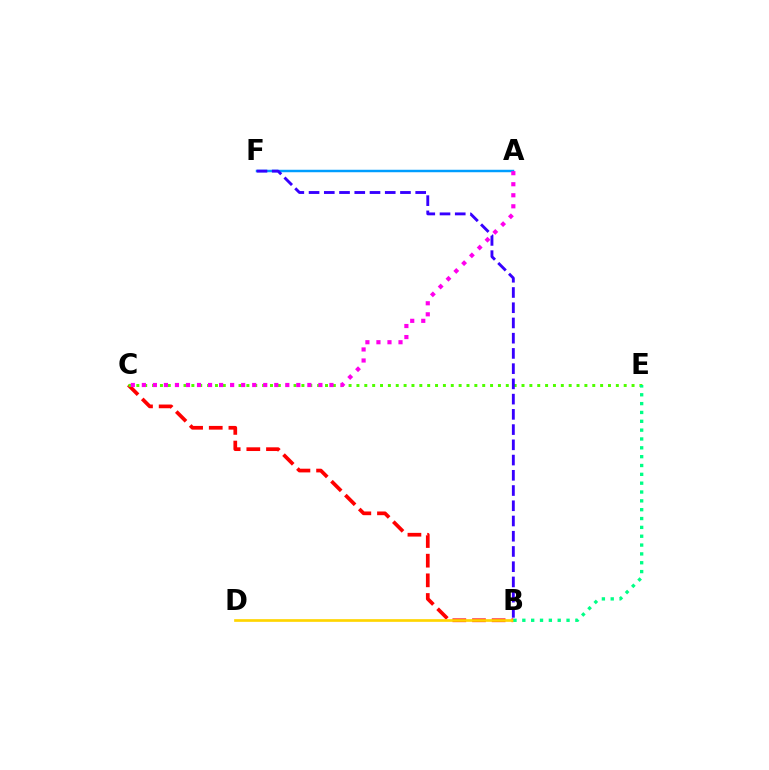{('B', 'C'): [{'color': '#ff0000', 'line_style': 'dashed', 'thickness': 2.67}], ('B', 'D'): [{'color': '#ffd500', 'line_style': 'solid', 'thickness': 1.93}], ('C', 'E'): [{'color': '#4fff00', 'line_style': 'dotted', 'thickness': 2.14}], ('A', 'F'): [{'color': '#009eff', 'line_style': 'solid', 'thickness': 1.78}], ('A', 'C'): [{'color': '#ff00ed', 'line_style': 'dotted', 'thickness': 3.0}], ('B', 'E'): [{'color': '#00ff86', 'line_style': 'dotted', 'thickness': 2.4}], ('B', 'F'): [{'color': '#3700ff', 'line_style': 'dashed', 'thickness': 2.07}]}